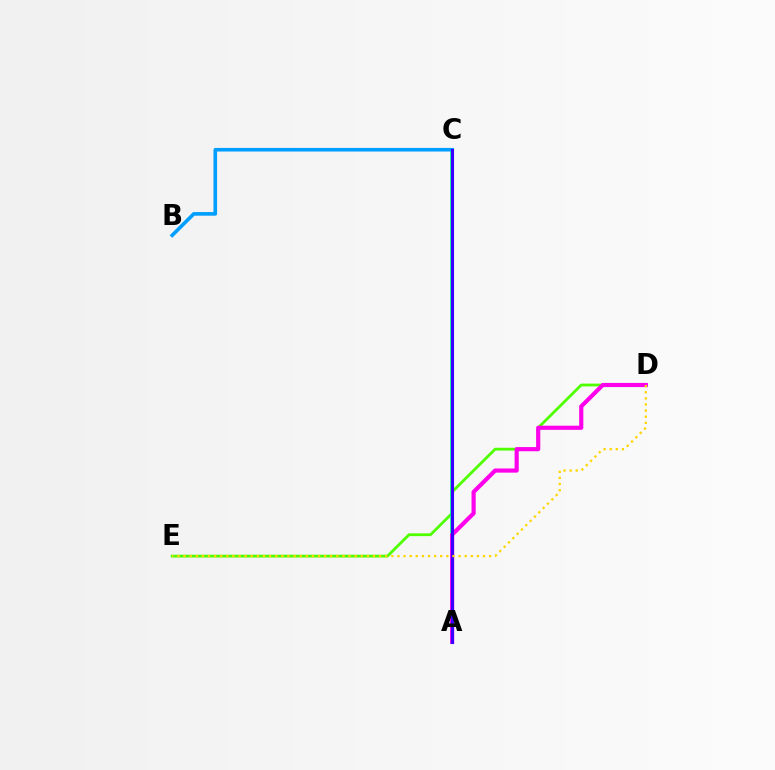{('A', 'C'): [{'color': '#ff0000', 'line_style': 'dashed', 'thickness': 1.84}, {'color': '#00ff86', 'line_style': 'solid', 'thickness': 2.62}, {'color': '#3700ff', 'line_style': 'solid', 'thickness': 2.22}], ('D', 'E'): [{'color': '#4fff00', 'line_style': 'solid', 'thickness': 2.01}, {'color': '#ffd500', 'line_style': 'dotted', 'thickness': 1.66}], ('B', 'C'): [{'color': '#009eff', 'line_style': 'solid', 'thickness': 2.6}], ('A', 'D'): [{'color': '#ff00ed', 'line_style': 'solid', 'thickness': 2.99}]}